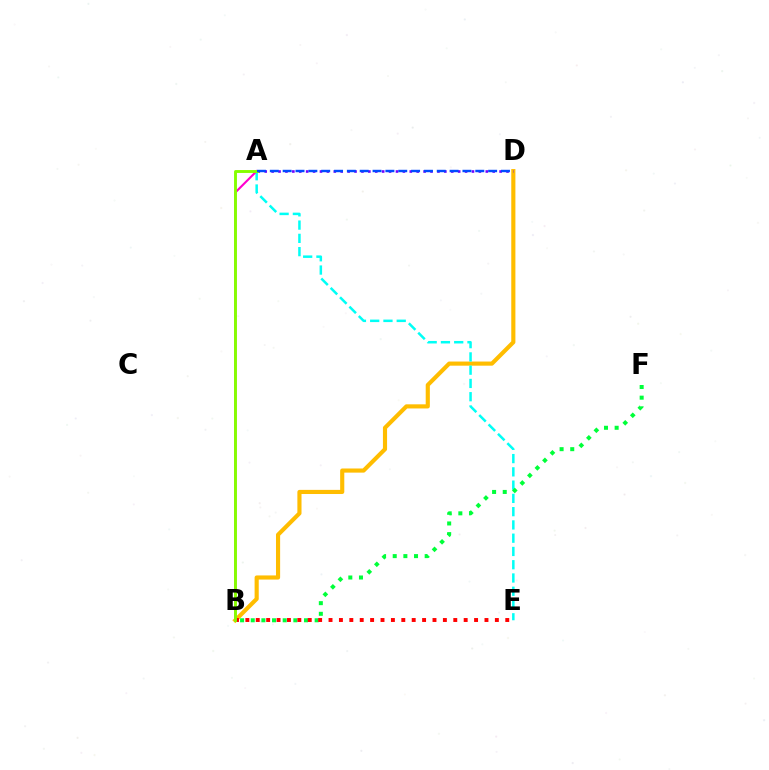{('B', 'D'): [{'color': '#ffbd00', 'line_style': 'solid', 'thickness': 2.98}], ('A', 'E'): [{'color': '#00fff6', 'line_style': 'dashed', 'thickness': 1.8}], ('B', 'F'): [{'color': '#00ff39', 'line_style': 'dotted', 'thickness': 2.89}], ('B', 'E'): [{'color': '#ff0000', 'line_style': 'dotted', 'thickness': 2.82}], ('A', 'D'): [{'color': '#7200ff', 'line_style': 'dotted', 'thickness': 1.88}, {'color': '#004bff', 'line_style': 'dashed', 'thickness': 1.74}], ('A', 'B'): [{'color': '#ff00cf', 'line_style': 'solid', 'thickness': 1.51}, {'color': '#84ff00', 'line_style': 'solid', 'thickness': 2.09}]}